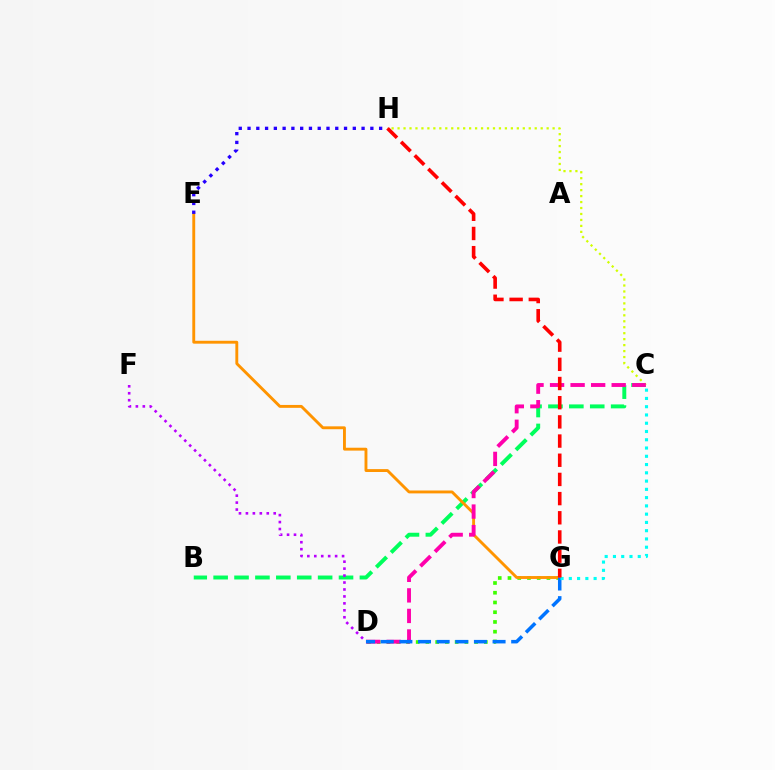{('B', 'C'): [{'color': '#00ff5c', 'line_style': 'dashed', 'thickness': 2.84}], ('C', 'H'): [{'color': '#d1ff00', 'line_style': 'dotted', 'thickness': 1.62}], ('D', 'G'): [{'color': '#3dff00', 'line_style': 'dotted', 'thickness': 2.65}, {'color': '#0074ff', 'line_style': 'dashed', 'thickness': 2.53}], ('E', 'G'): [{'color': '#ff9400', 'line_style': 'solid', 'thickness': 2.08}], ('C', 'D'): [{'color': '#ff00ac', 'line_style': 'dashed', 'thickness': 2.79}], ('E', 'H'): [{'color': '#2500ff', 'line_style': 'dotted', 'thickness': 2.38}], ('D', 'F'): [{'color': '#b900ff', 'line_style': 'dotted', 'thickness': 1.89}], ('C', 'G'): [{'color': '#00fff6', 'line_style': 'dotted', 'thickness': 2.25}], ('G', 'H'): [{'color': '#ff0000', 'line_style': 'dashed', 'thickness': 2.61}]}